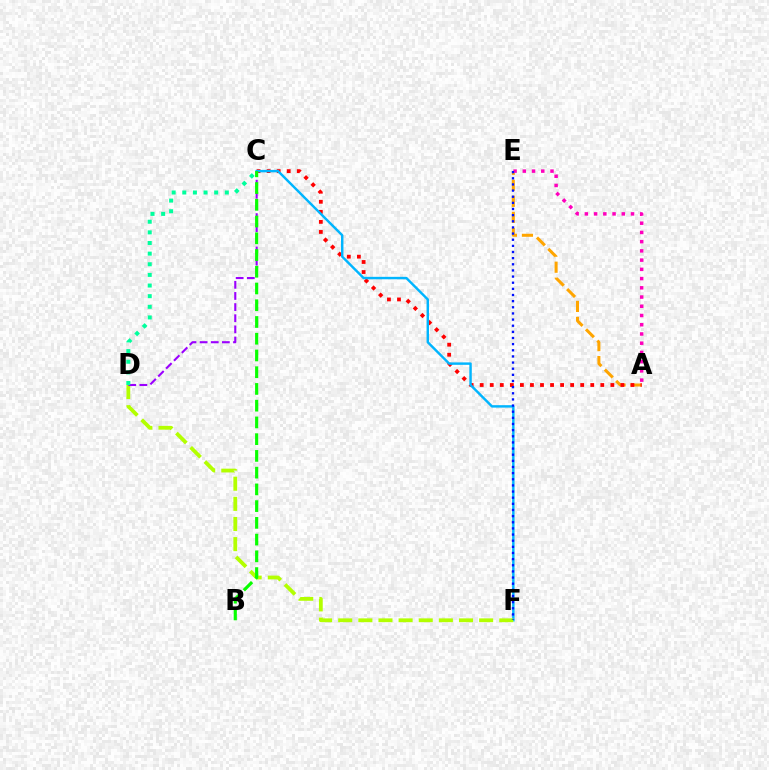{('A', 'E'): [{'color': '#ffa500', 'line_style': 'dashed', 'thickness': 2.18}, {'color': '#ff00bd', 'line_style': 'dotted', 'thickness': 2.51}], ('A', 'C'): [{'color': '#ff0000', 'line_style': 'dotted', 'thickness': 2.73}], ('C', 'F'): [{'color': '#00b5ff', 'line_style': 'solid', 'thickness': 1.75}], ('D', 'F'): [{'color': '#b3ff00', 'line_style': 'dashed', 'thickness': 2.73}], ('C', 'D'): [{'color': '#9b00ff', 'line_style': 'dashed', 'thickness': 1.51}, {'color': '#00ff9d', 'line_style': 'dotted', 'thickness': 2.89}], ('E', 'F'): [{'color': '#0010ff', 'line_style': 'dotted', 'thickness': 1.67}], ('B', 'C'): [{'color': '#08ff00', 'line_style': 'dashed', 'thickness': 2.27}]}